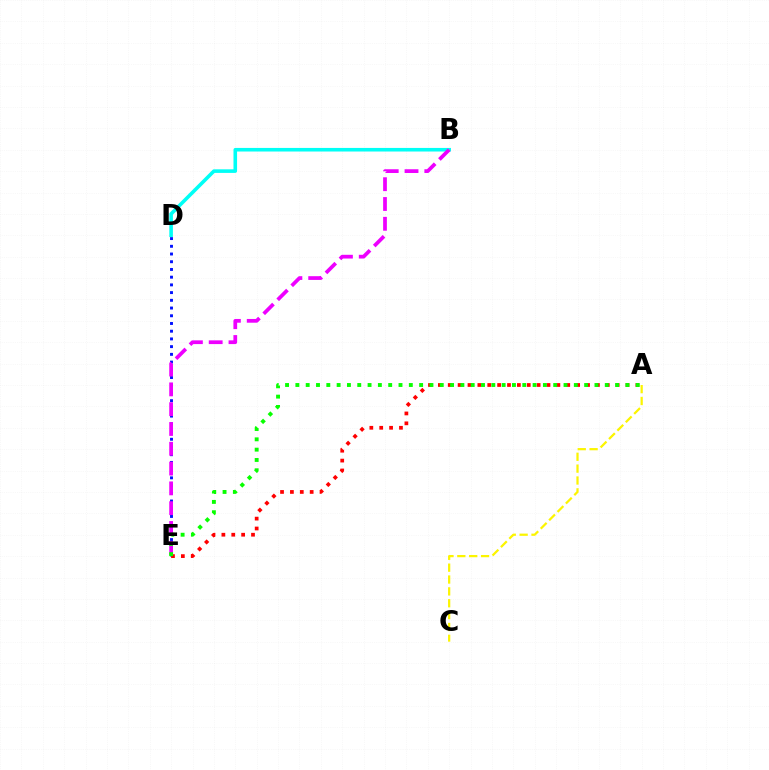{('D', 'E'): [{'color': '#0010ff', 'line_style': 'dotted', 'thickness': 2.1}], ('B', 'D'): [{'color': '#00fff6', 'line_style': 'solid', 'thickness': 2.58}], ('B', 'E'): [{'color': '#ee00ff', 'line_style': 'dashed', 'thickness': 2.69}], ('A', 'C'): [{'color': '#fcf500', 'line_style': 'dashed', 'thickness': 1.61}], ('A', 'E'): [{'color': '#ff0000', 'line_style': 'dotted', 'thickness': 2.68}, {'color': '#08ff00', 'line_style': 'dotted', 'thickness': 2.8}]}